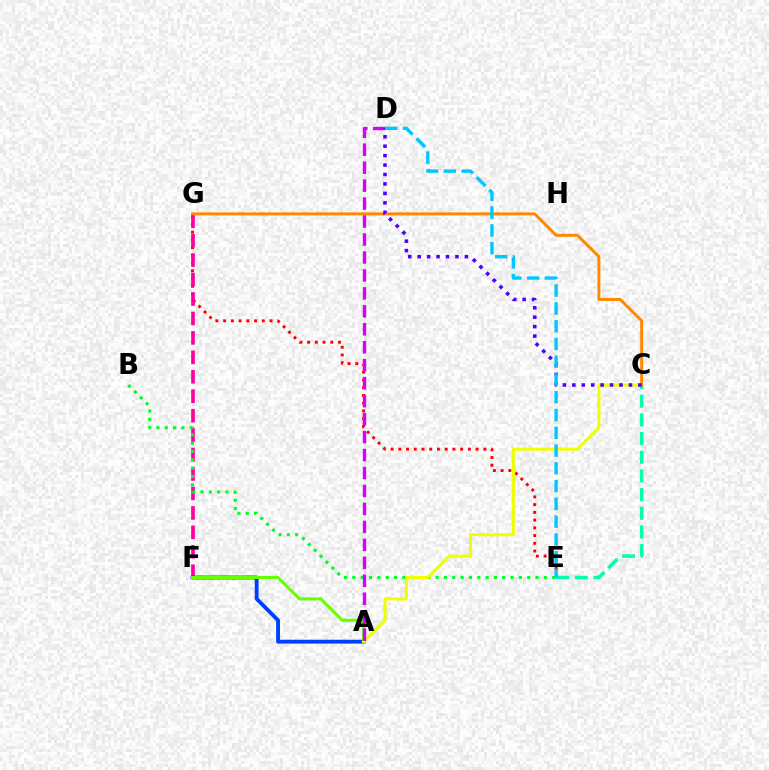{('E', 'G'): [{'color': '#ff0000', 'line_style': 'dotted', 'thickness': 2.1}], ('F', 'G'): [{'color': '#ff00a0', 'line_style': 'dashed', 'thickness': 2.64}], ('A', 'F'): [{'color': '#003fff', 'line_style': 'solid', 'thickness': 2.77}, {'color': '#66ff00', 'line_style': 'solid', 'thickness': 2.19}], ('C', 'E'): [{'color': '#00ffaf', 'line_style': 'dashed', 'thickness': 2.54}], ('B', 'E'): [{'color': '#00ff27', 'line_style': 'dotted', 'thickness': 2.26}], ('A', 'C'): [{'color': '#eeff00', 'line_style': 'solid', 'thickness': 2.16}], ('C', 'G'): [{'color': '#ff8800', 'line_style': 'solid', 'thickness': 2.14}], ('A', 'D'): [{'color': '#d600ff', 'line_style': 'dashed', 'thickness': 2.44}], ('C', 'D'): [{'color': '#4f00ff', 'line_style': 'dotted', 'thickness': 2.56}], ('D', 'E'): [{'color': '#00c7ff', 'line_style': 'dashed', 'thickness': 2.41}]}